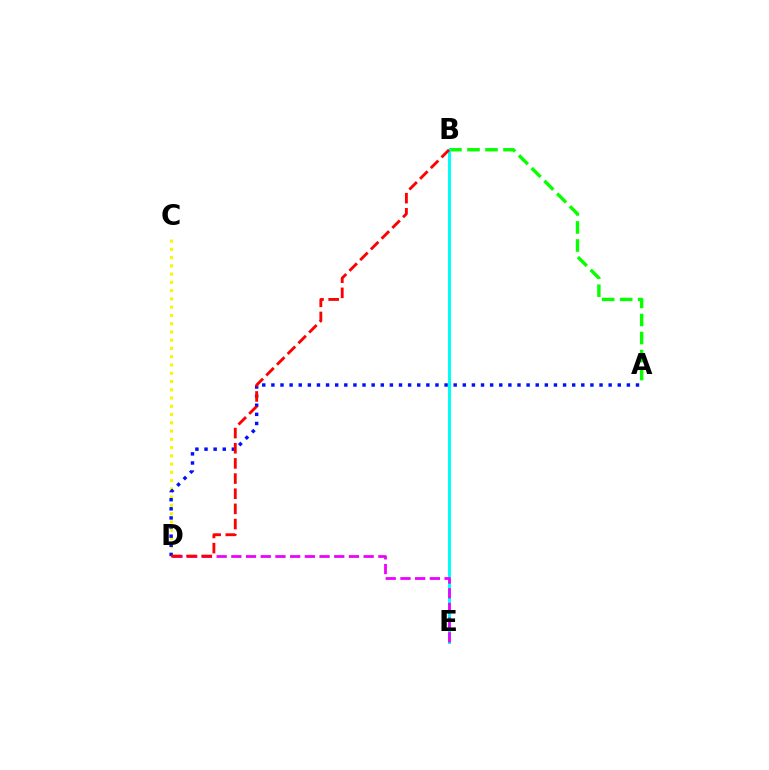{('C', 'D'): [{'color': '#fcf500', 'line_style': 'dotted', 'thickness': 2.24}], ('A', 'B'): [{'color': '#08ff00', 'line_style': 'dashed', 'thickness': 2.45}], ('A', 'D'): [{'color': '#0010ff', 'line_style': 'dotted', 'thickness': 2.48}], ('B', 'E'): [{'color': '#00fff6', 'line_style': 'solid', 'thickness': 2.17}], ('D', 'E'): [{'color': '#ee00ff', 'line_style': 'dashed', 'thickness': 2.0}], ('B', 'D'): [{'color': '#ff0000', 'line_style': 'dashed', 'thickness': 2.06}]}